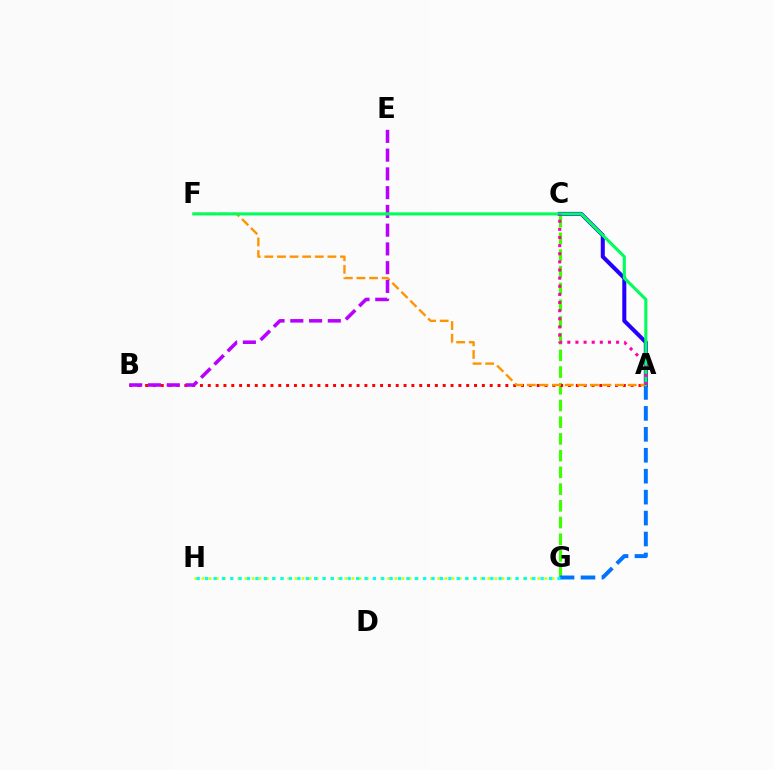{('G', 'H'): [{'color': '#d1ff00', 'line_style': 'dotted', 'thickness': 1.94}, {'color': '#00fff6', 'line_style': 'dotted', 'thickness': 2.28}], ('C', 'G'): [{'color': '#3dff00', 'line_style': 'dashed', 'thickness': 2.27}], ('A', 'G'): [{'color': '#0074ff', 'line_style': 'dashed', 'thickness': 2.84}], ('A', 'B'): [{'color': '#ff0000', 'line_style': 'dotted', 'thickness': 2.13}], ('A', 'C'): [{'color': '#2500ff', 'line_style': 'solid', 'thickness': 2.9}, {'color': '#ff00ac', 'line_style': 'dotted', 'thickness': 2.21}], ('A', 'F'): [{'color': '#ff9400', 'line_style': 'dashed', 'thickness': 1.71}, {'color': '#00ff5c', 'line_style': 'solid', 'thickness': 2.22}], ('B', 'E'): [{'color': '#b900ff', 'line_style': 'dashed', 'thickness': 2.55}]}